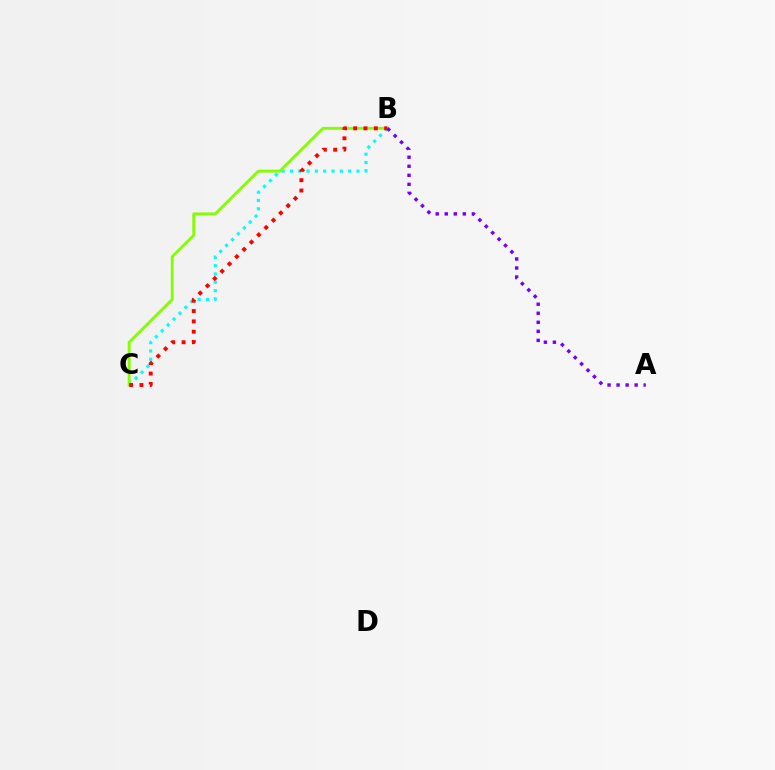{('B', 'C'): [{'color': '#00fff6', 'line_style': 'dotted', 'thickness': 2.26}, {'color': '#84ff00', 'line_style': 'solid', 'thickness': 2.07}, {'color': '#ff0000', 'line_style': 'dotted', 'thickness': 2.81}], ('A', 'B'): [{'color': '#7200ff', 'line_style': 'dotted', 'thickness': 2.45}]}